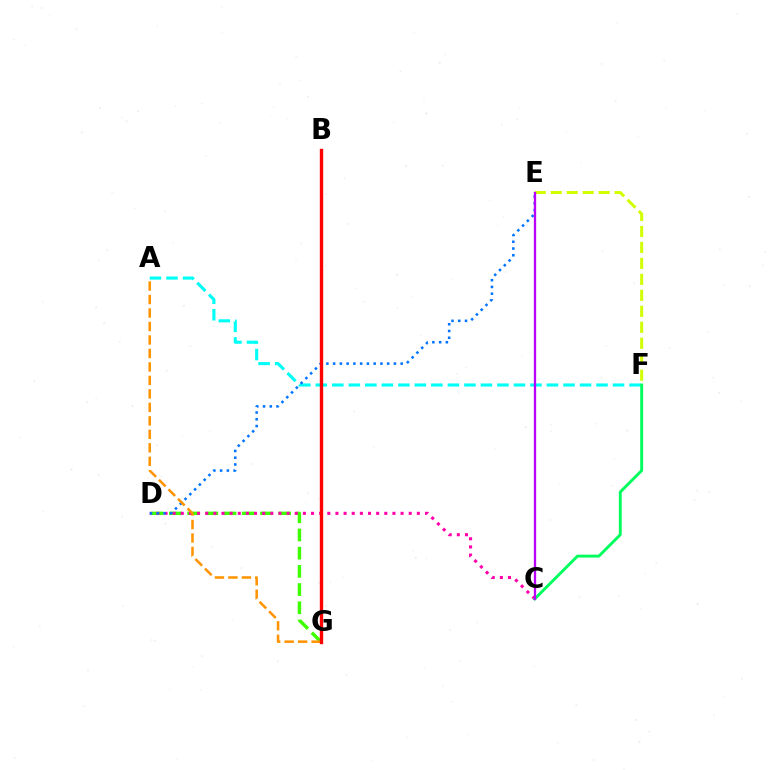{('B', 'G'): [{'color': '#2500ff', 'line_style': 'dotted', 'thickness': 1.91}, {'color': '#ff0000', 'line_style': 'solid', 'thickness': 2.42}], ('A', 'F'): [{'color': '#00fff6', 'line_style': 'dashed', 'thickness': 2.24}], ('D', 'G'): [{'color': '#3dff00', 'line_style': 'dashed', 'thickness': 2.47}], ('C', 'D'): [{'color': '#ff00ac', 'line_style': 'dotted', 'thickness': 2.21}], ('D', 'E'): [{'color': '#0074ff', 'line_style': 'dotted', 'thickness': 1.84}], ('A', 'G'): [{'color': '#ff9400', 'line_style': 'dashed', 'thickness': 1.83}], ('E', 'F'): [{'color': '#d1ff00', 'line_style': 'dashed', 'thickness': 2.17}], ('C', 'F'): [{'color': '#00ff5c', 'line_style': 'solid', 'thickness': 2.08}], ('C', 'E'): [{'color': '#b900ff', 'line_style': 'solid', 'thickness': 1.66}]}